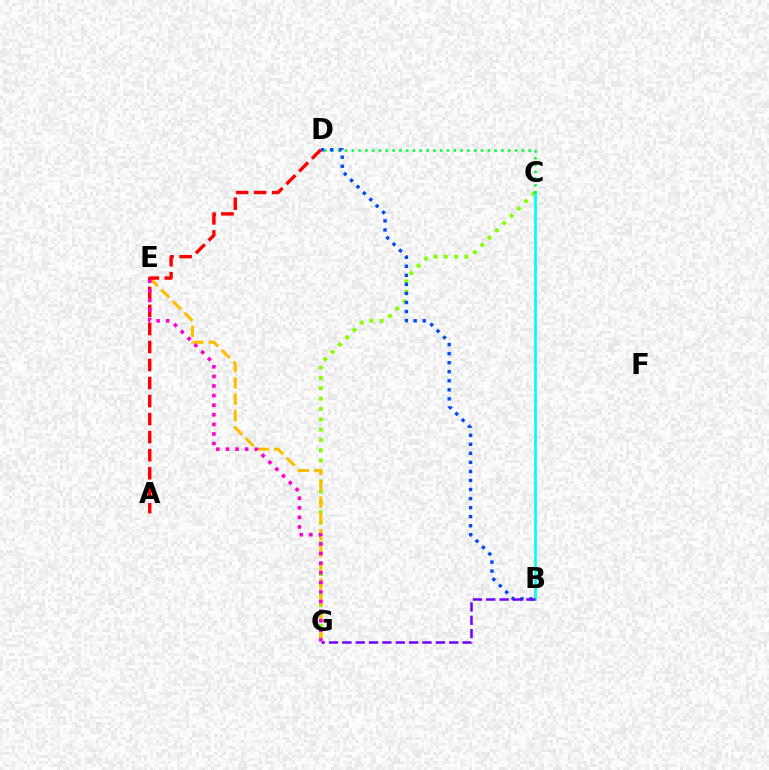{('C', 'G'): [{'color': '#84ff00', 'line_style': 'dotted', 'thickness': 2.81}], ('B', 'C'): [{'color': '#00fff6', 'line_style': 'solid', 'thickness': 1.96}], ('C', 'D'): [{'color': '#00ff39', 'line_style': 'dotted', 'thickness': 1.85}], ('B', 'D'): [{'color': '#004bff', 'line_style': 'dotted', 'thickness': 2.46}], ('E', 'G'): [{'color': '#ffbd00', 'line_style': 'dashed', 'thickness': 2.22}, {'color': '#ff00cf', 'line_style': 'dotted', 'thickness': 2.61}], ('A', 'D'): [{'color': '#ff0000', 'line_style': 'dashed', 'thickness': 2.45}], ('B', 'G'): [{'color': '#7200ff', 'line_style': 'dashed', 'thickness': 1.81}]}